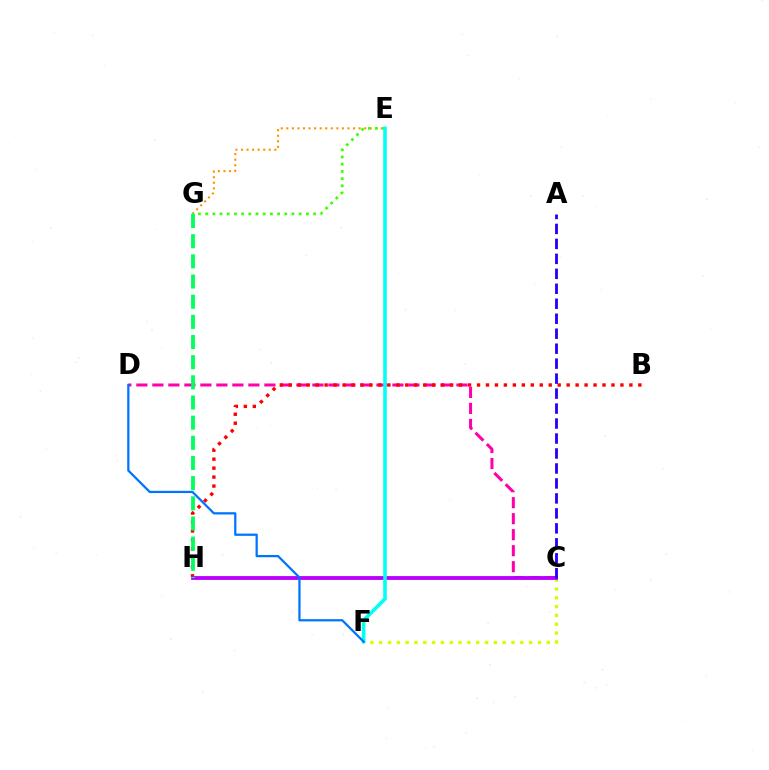{('C', 'D'): [{'color': '#ff00ac', 'line_style': 'dashed', 'thickness': 2.17}], ('C', 'F'): [{'color': '#d1ff00', 'line_style': 'dotted', 'thickness': 2.4}], ('B', 'H'): [{'color': '#ff0000', 'line_style': 'dotted', 'thickness': 2.44}], ('E', 'G'): [{'color': '#ff9400', 'line_style': 'dotted', 'thickness': 1.51}, {'color': '#3dff00', 'line_style': 'dotted', 'thickness': 1.96}], ('C', 'H'): [{'color': '#b900ff', 'line_style': 'solid', 'thickness': 2.75}], ('A', 'C'): [{'color': '#2500ff', 'line_style': 'dashed', 'thickness': 2.03}], ('E', 'F'): [{'color': '#00fff6', 'line_style': 'solid', 'thickness': 2.58}], ('D', 'F'): [{'color': '#0074ff', 'line_style': 'solid', 'thickness': 1.62}], ('G', 'H'): [{'color': '#00ff5c', 'line_style': 'dashed', 'thickness': 2.74}]}